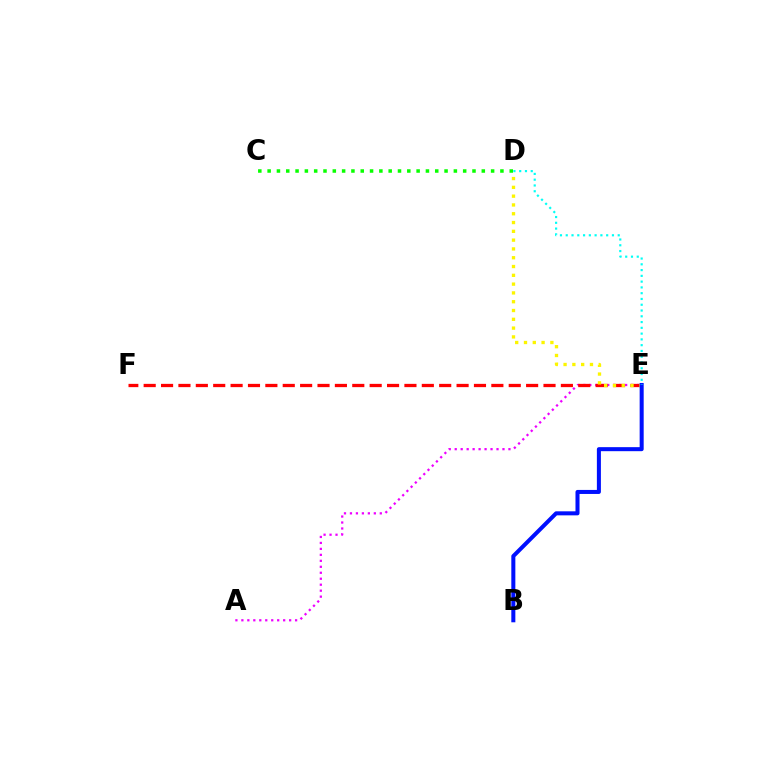{('A', 'E'): [{'color': '#ee00ff', 'line_style': 'dotted', 'thickness': 1.62}], ('E', 'F'): [{'color': '#ff0000', 'line_style': 'dashed', 'thickness': 2.36}], ('C', 'D'): [{'color': '#08ff00', 'line_style': 'dotted', 'thickness': 2.53}], ('D', 'E'): [{'color': '#fcf500', 'line_style': 'dotted', 'thickness': 2.39}, {'color': '#00fff6', 'line_style': 'dotted', 'thickness': 1.57}], ('B', 'E'): [{'color': '#0010ff', 'line_style': 'solid', 'thickness': 2.9}]}